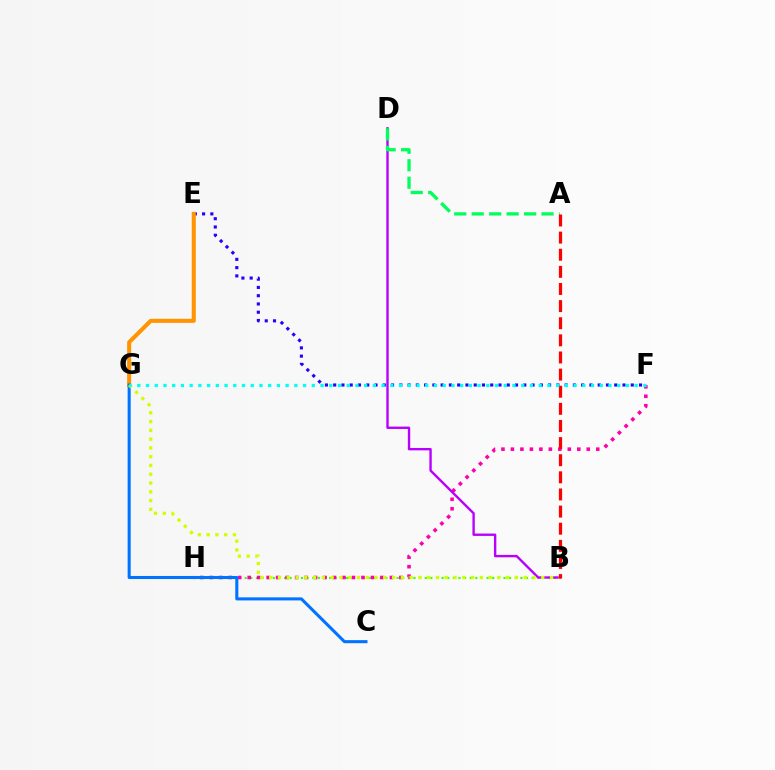{('E', 'F'): [{'color': '#2500ff', 'line_style': 'dotted', 'thickness': 2.25}], ('B', 'H'): [{'color': '#3dff00', 'line_style': 'dotted', 'thickness': 1.53}], ('E', 'G'): [{'color': '#ff9400', 'line_style': 'solid', 'thickness': 2.92}], ('F', 'H'): [{'color': '#ff00ac', 'line_style': 'dotted', 'thickness': 2.58}], ('C', 'G'): [{'color': '#0074ff', 'line_style': 'solid', 'thickness': 2.21}], ('B', 'D'): [{'color': '#b900ff', 'line_style': 'solid', 'thickness': 1.71}], ('A', 'D'): [{'color': '#00ff5c', 'line_style': 'dashed', 'thickness': 2.37}], ('B', 'G'): [{'color': '#d1ff00', 'line_style': 'dotted', 'thickness': 2.38}], ('A', 'B'): [{'color': '#ff0000', 'line_style': 'dashed', 'thickness': 2.33}], ('F', 'G'): [{'color': '#00fff6', 'line_style': 'dotted', 'thickness': 2.37}]}